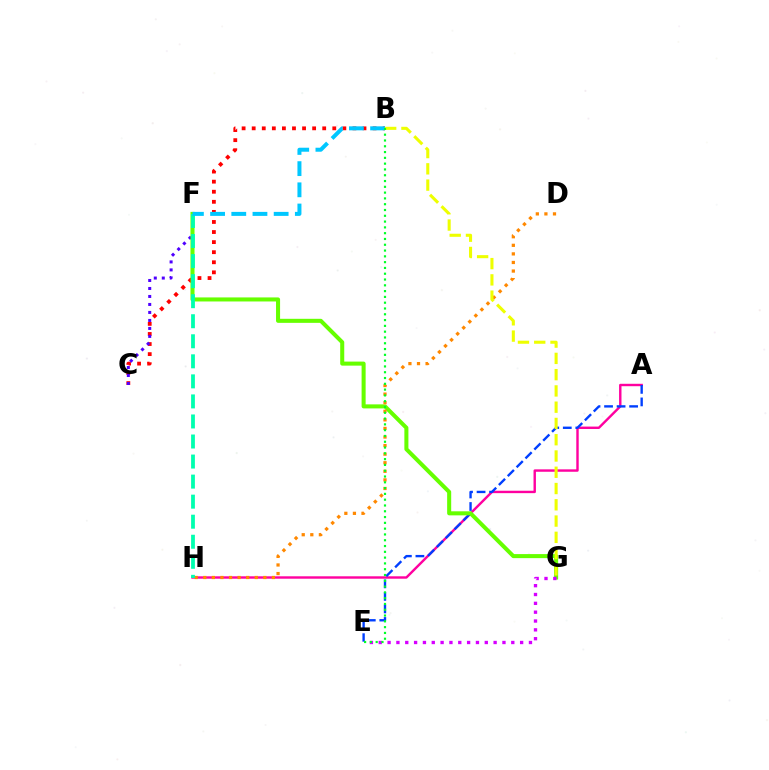{('A', 'H'): [{'color': '#ff00a0', 'line_style': 'solid', 'thickness': 1.74}], ('B', 'C'): [{'color': '#ff0000', 'line_style': 'dotted', 'thickness': 2.74}], ('A', 'E'): [{'color': '#003fff', 'line_style': 'dashed', 'thickness': 1.7}], ('C', 'F'): [{'color': '#4f00ff', 'line_style': 'dotted', 'thickness': 2.17}], ('F', 'G'): [{'color': '#66ff00', 'line_style': 'solid', 'thickness': 2.91}], ('D', 'H'): [{'color': '#ff8800', 'line_style': 'dotted', 'thickness': 2.33}], ('E', 'G'): [{'color': '#d600ff', 'line_style': 'dotted', 'thickness': 2.4}], ('F', 'H'): [{'color': '#00ffaf', 'line_style': 'dashed', 'thickness': 2.72}], ('B', 'G'): [{'color': '#eeff00', 'line_style': 'dashed', 'thickness': 2.21}], ('B', 'F'): [{'color': '#00c7ff', 'line_style': 'dashed', 'thickness': 2.88}], ('B', 'E'): [{'color': '#00ff27', 'line_style': 'dotted', 'thickness': 1.57}]}